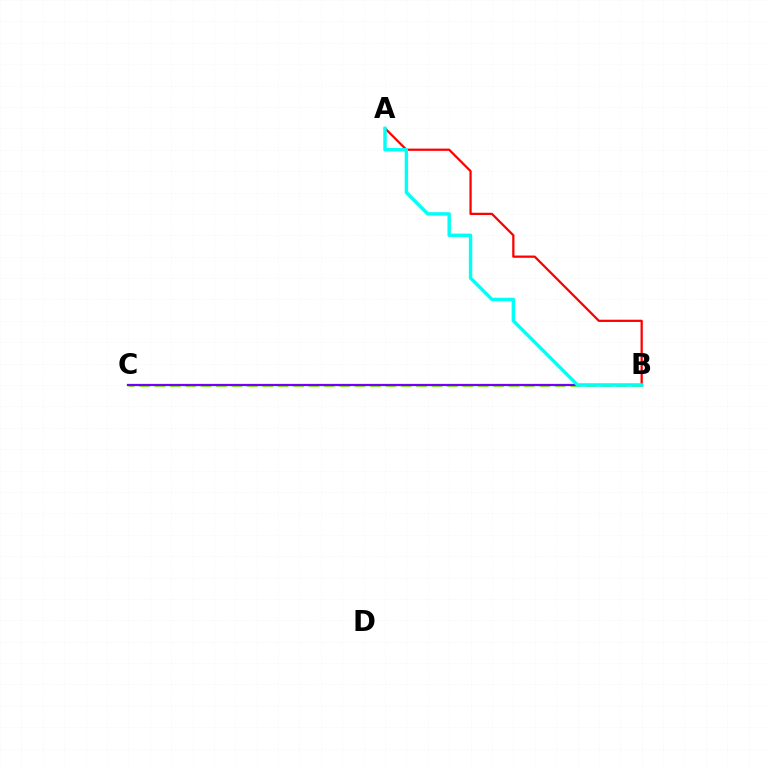{('B', 'C'): [{'color': '#84ff00', 'line_style': 'dashed', 'thickness': 2.09}, {'color': '#7200ff', 'line_style': 'solid', 'thickness': 1.62}], ('A', 'B'): [{'color': '#ff0000', 'line_style': 'solid', 'thickness': 1.62}, {'color': '#00fff6', 'line_style': 'solid', 'thickness': 2.45}]}